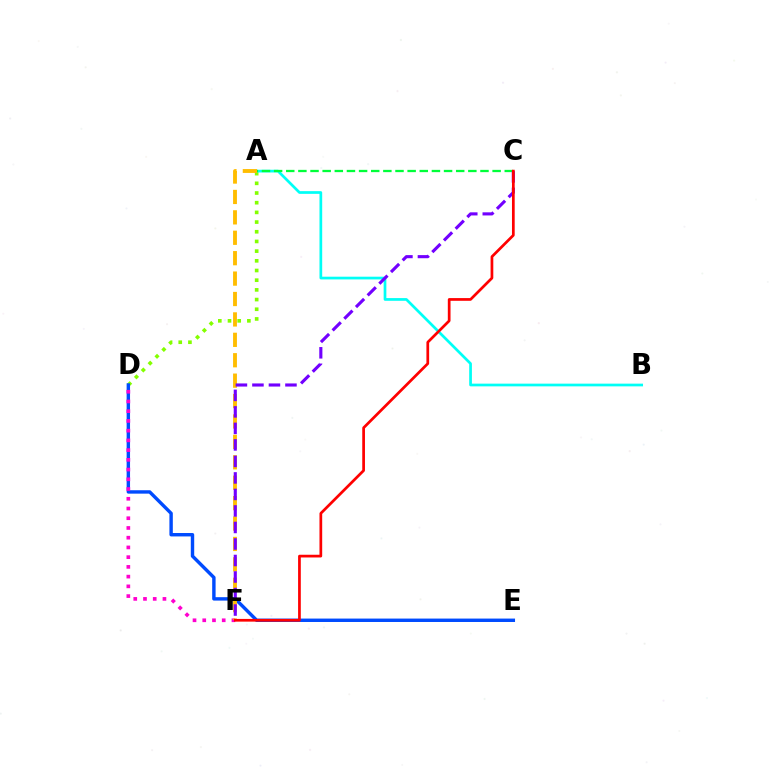{('A', 'D'): [{'color': '#84ff00', 'line_style': 'dotted', 'thickness': 2.63}], ('D', 'E'): [{'color': '#004bff', 'line_style': 'solid', 'thickness': 2.46}], ('A', 'B'): [{'color': '#00fff6', 'line_style': 'solid', 'thickness': 1.95}], ('D', 'F'): [{'color': '#ff00cf', 'line_style': 'dotted', 'thickness': 2.64}], ('A', 'F'): [{'color': '#ffbd00', 'line_style': 'dashed', 'thickness': 2.77}], ('A', 'C'): [{'color': '#00ff39', 'line_style': 'dashed', 'thickness': 1.65}], ('C', 'F'): [{'color': '#7200ff', 'line_style': 'dashed', 'thickness': 2.24}, {'color': '#ff0000', 'line_style': 'solid', 'thickness': 1.96}]}